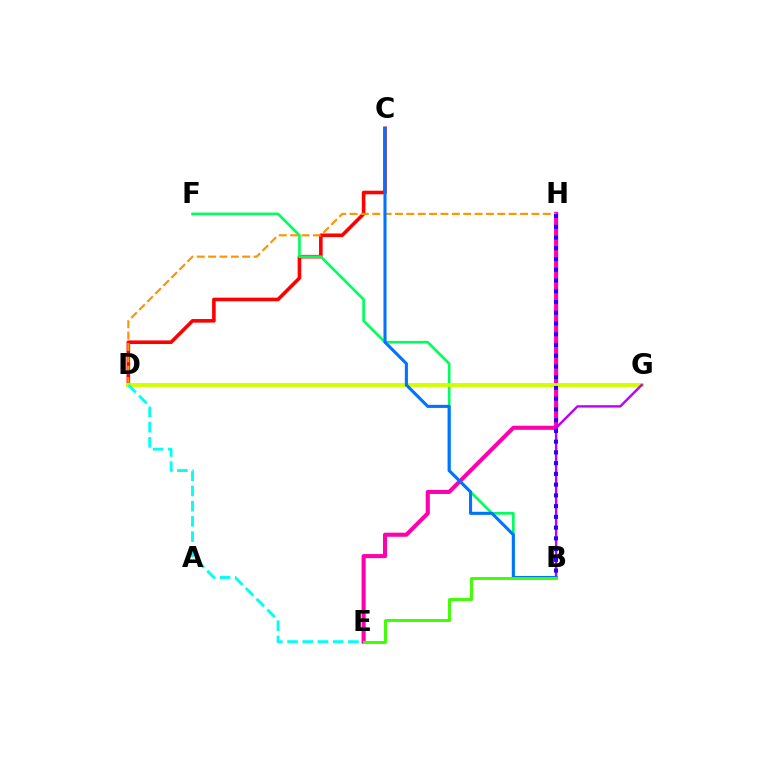{('E', 'H'): [{'color': '#ff00ac', 'line_style': 'solid', 'thickness': 2.94}], ('C', 'D'): [{'color': '#ff0000', 'line_style': 'solid', 'thickness': 2.59}], ('B', 'F'): [{'color': '#00ff5c', 'line_style': 'solid', 'thickness': 1.91}], ('D', 'H'): [{'color': '#ff9400', 'line_style': 'dashed', 'thickness': 1.54}], ('D', 'G'): [{'color': '#d1ff00', 'line_style': 'solid', 'thickness': 2.81}], ('B', 'G'): [{'color': '#b900ff', 'line_style': 'solid', 'thickness': 1.72}], ('B', 'H'): [{'color': '#2500ff', 'line_style': 'dotted', 'thickness': 2.92}], ('D', 'E'): [{'color': '#00fff6', 'line_style': 'dashed', 'thickness': 2.07}], ('B', 'C'): [{'color': '#0074ff', 'line_style': 'solid', 'thickness': 2.22}], ('B', 'E'): [{'color': '#3dff00', 'line_style': 'solid', 'thickness': 2.1}]}